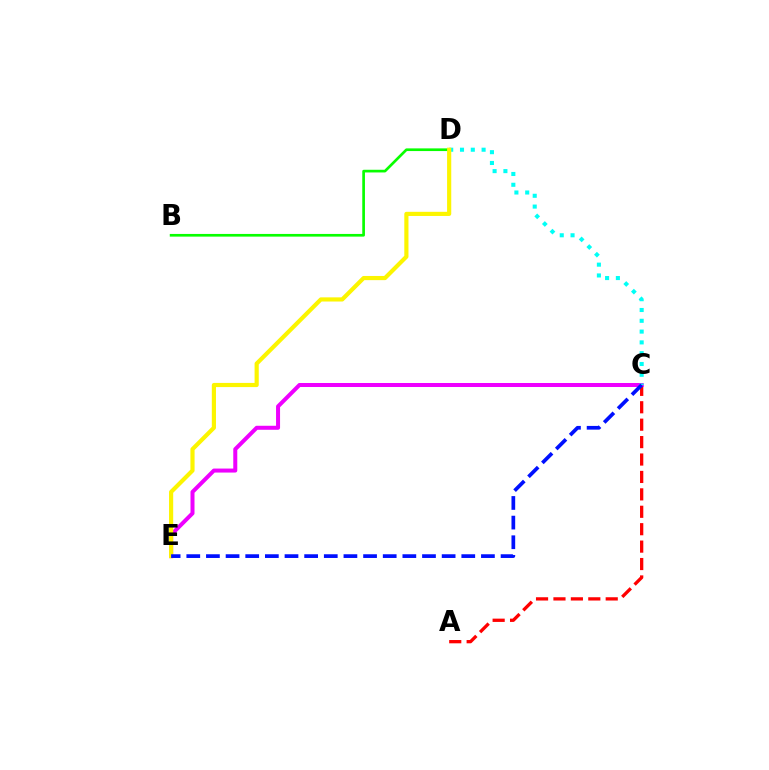{('A', 'C'): [{'color': '#ff0000', 'line_style': 'dashed', 'thickness': 2.37}], ('B', 'D'): [{'color': '#08ff00', 'line_style': 'solid', 'thickness': 1.93}], ('C', 'E'): [{'color': '#ee00ff', 'line_style': 'solid', 'thickness': 2.88}, {'color': '#0010ff', 'line_style': 'dashed', 'thickness': 2.67}], ('C', 'D'): [{'color': '#00fff6', 'line_style': 'dotted', 'thickness': 2.93}], ('D', 'E'): [{'color': '#fcf500', 'line_style': 'solid', 'thickness': 3.0}]}